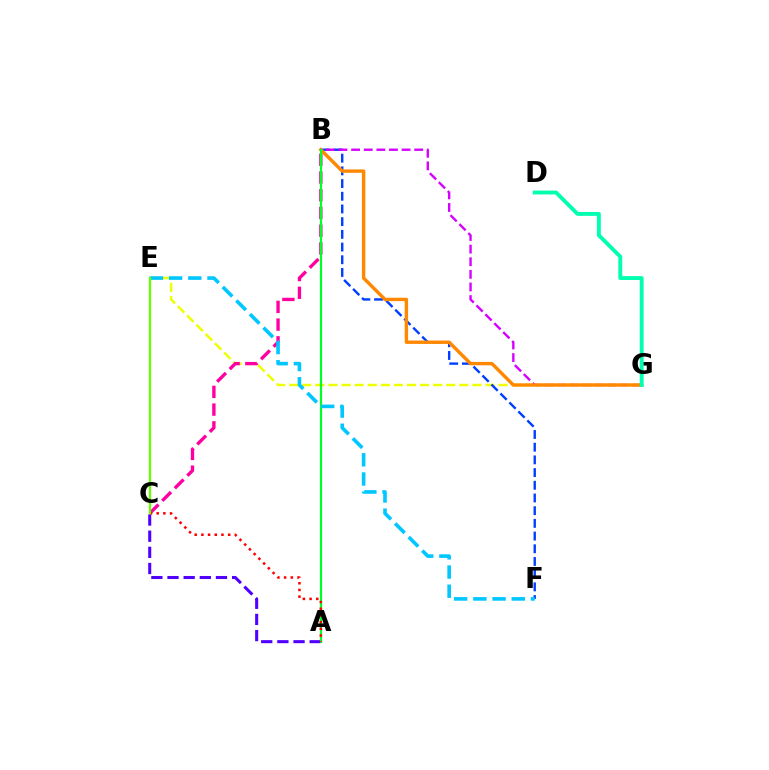{('E', 'G'): [{'color': '#eeff00', 'line_style': 'dashed', 'thickness': 1.78}], ('B', 'F'): [{'color': '#003fff', 'line_style': 'dashed', 'thickness': 1.73}], ('A', 'C'): [{'color': '#4f00ff', 'line_style': 'dashed', 'thickness': 2.19}, {'color': '#ff0000', 'line_style': 'dotted', 'thickness': 1.82}], ('B', 'G'): [{'color': '#d600ff', 'line_style': 'dashed', 'thickness': 1.71}, {'color': '#ff8800', 'line_style': 'solid', 'thickness': 2.45}], ('B', 'C'): [{'color': '#ff00a0', 'line_style': 'dashed', 'thickness': 2.41}], ('A', 'B'): [{'color': '#00ff27', 'line_style': 'solid', 'thickness': 1.58}], ('E', 'F'): [{'color': '#00c7ff', 'line_style': 'dashed', 'thickness': 2.61}], ('D', 'G'): [{'color': '#00ffaf', 'line_style': 'solid', 'thickness': 2.79}], ('C', 'E'): [{'color': '#66ff00', 'line_style': 'solid', 'thickness': 1.61}]}